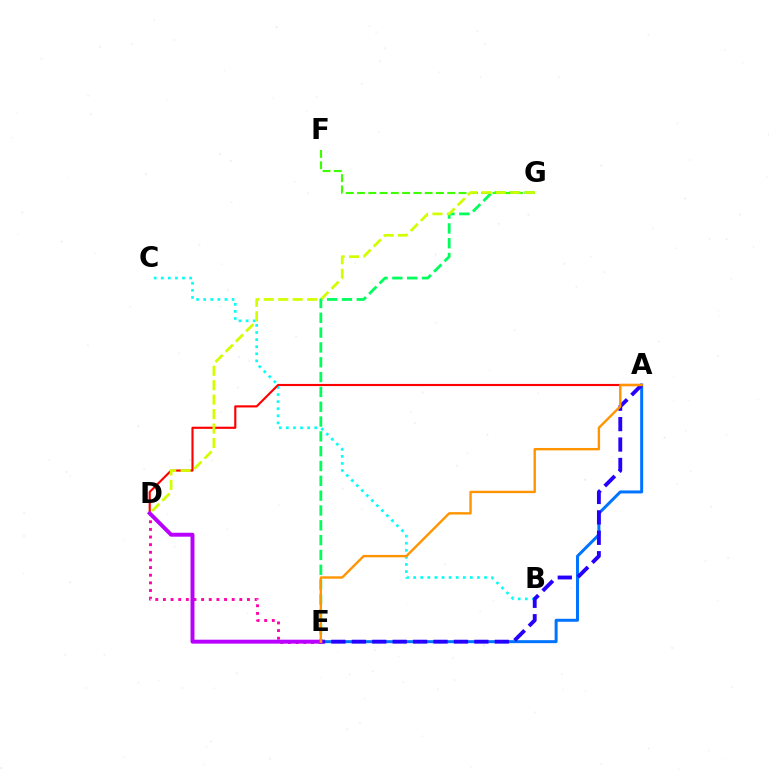{('B', 'C'): [{'color': '#00fff6', 'line_style': 'dotted', 'thickness': 1.93}], ('F', 'G'): [{'color': '#3dff00', 'line_style': 'dashed', 'thickness': 1.53}], ('D', 'E'): [{'color': '#ff00ac', 'line_style': 'dotted', 'thickness': 2.08}, {'color': '#b900ff', 'line_style': 'solid', 'thickness': 2.83}], ('A', 'D'): [{'color': '#ff0000', 'line_style': 'solid', 'thickness': 1.55}], ('E', 'G'): [{'color': '#00ff5c', 'line_style': 'dashed', 'thickness': 2.01}], ('A', 'E'): [{'color': '#0074ff', 'line_style': 'solid', 'thickness': 2.15}, {'color': '#2500ff', 'line_style': 'dashed', 'thickness': 2.77}, {'color': '#ff9400', 'line_style': 'solid', 'thickness': 1.71}], ('D', 'G'): [{'color': '#d1ff00', 'line_style': 'dashed', 'thickness': 1.96}]}